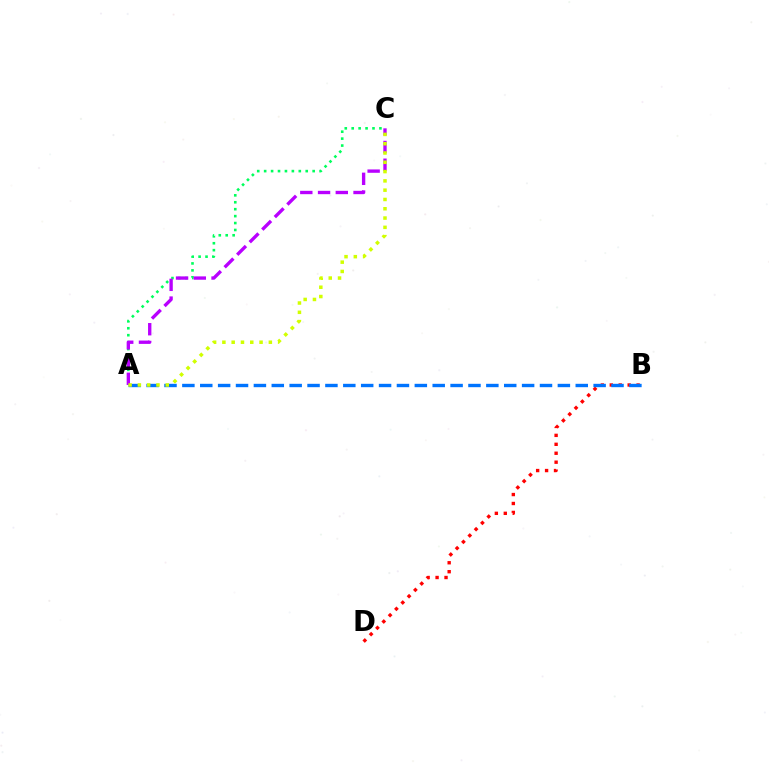{('B', 'D'): [{'color': '#ff0000', 'line_style': 'dotted', 'thickness': 2.43}], ('A', 'C'): [{'color': '#00ff5c', 'line_style': 'dotted', 'thickness': 1.88}, {'color': '#b900ff', 'line_style': 'dashed', 'thickness': 2.41}, {'color': '#d1ff00', 'line_style': 'dotted', 'thickness': 2.53}], ('A', 'B'): [{'color': '#0074ff', 'line_style': 'dashed', 'thickness': 2.43}]}